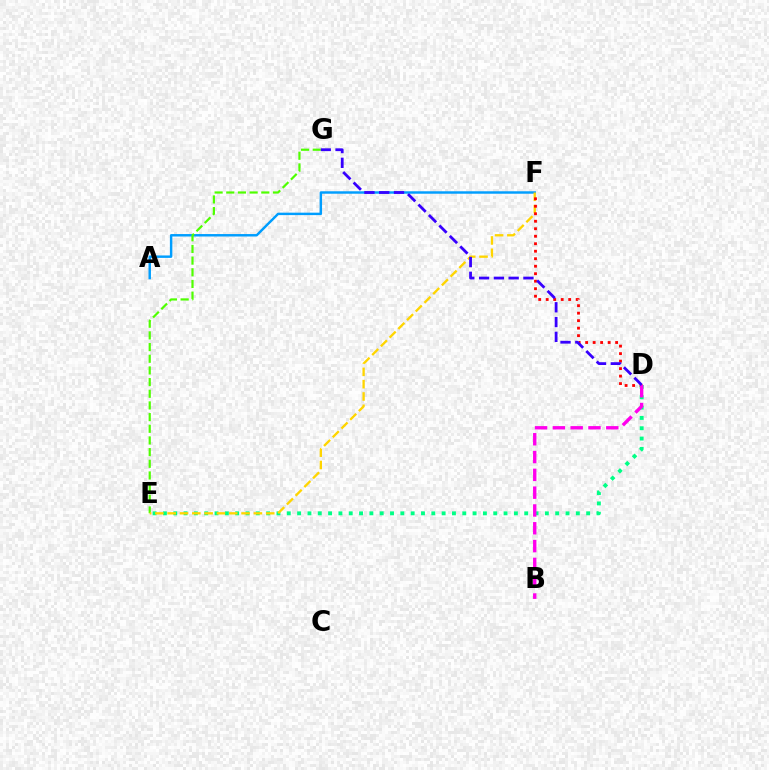{('D', 'E'): [{'color': '#00ff86', 'line_style': 'dotted', 'thickness': 2.8}], ('A', 'F'): [{'color': '#009eff', 'line_style': 'solid', 'thickness': 1.76}], ('E', 'G'): [{'color': '#4fff00', 'line_style': 'dashed', 'thickness': 1.59}], ('E', 'F'): [{'color': '#ffd500', 'line_style': 'dashed', 'thickness': 1.67}], ('D', 'F'): [{'color': '#ff0000', 'line_style': 'dotted', 'thickness': 2.04}], ('B', 'D'): [{'color': '#ff00ed', 'line_style': 'dashed', 'thickness': 2.42}], ('D', 'G'): [{'color': '#3700ff', 'line_style': 'dashed', 'thickness': 2.01}]}